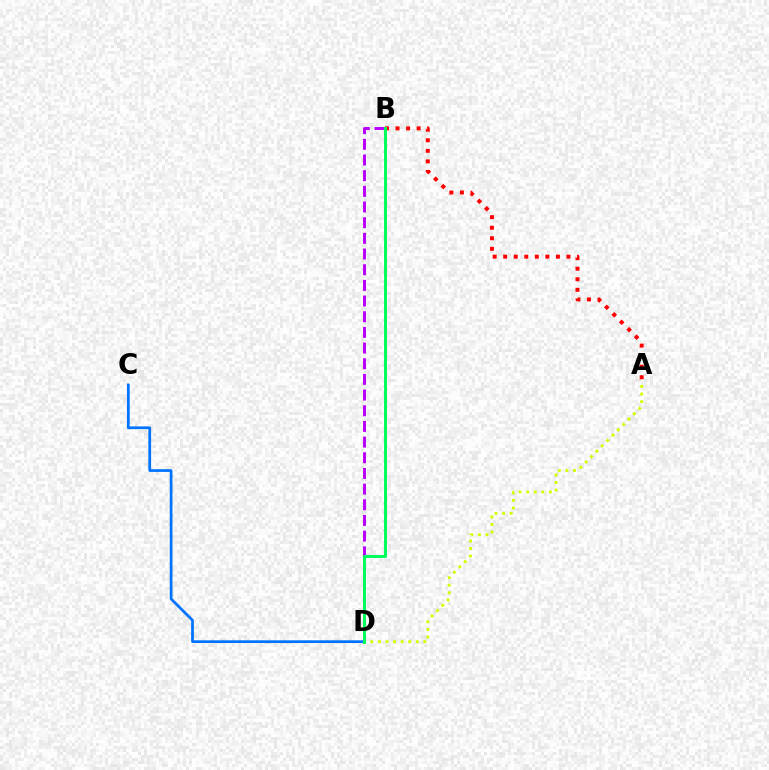{('B', 'D'): [{'color': '#b900ff', 'line_style': 'dashed', 'thickness': 2.13}, {'color': '#00ff5c', 'line_style': 'solid', 'thickness': 2.16}], ('A', 'B'): [{'color': '#ff0000', 'line_style': 'dotted', 'thickness': 2.87}], ('A', 'D'): [{'color': '#d1ff00', 'line_style': 'dotted', 'thickness': 2.06}], ('C', 'D'): [{'color': '#0074ff', 'line_style': 'solid', 'thickness': 1.97}]}